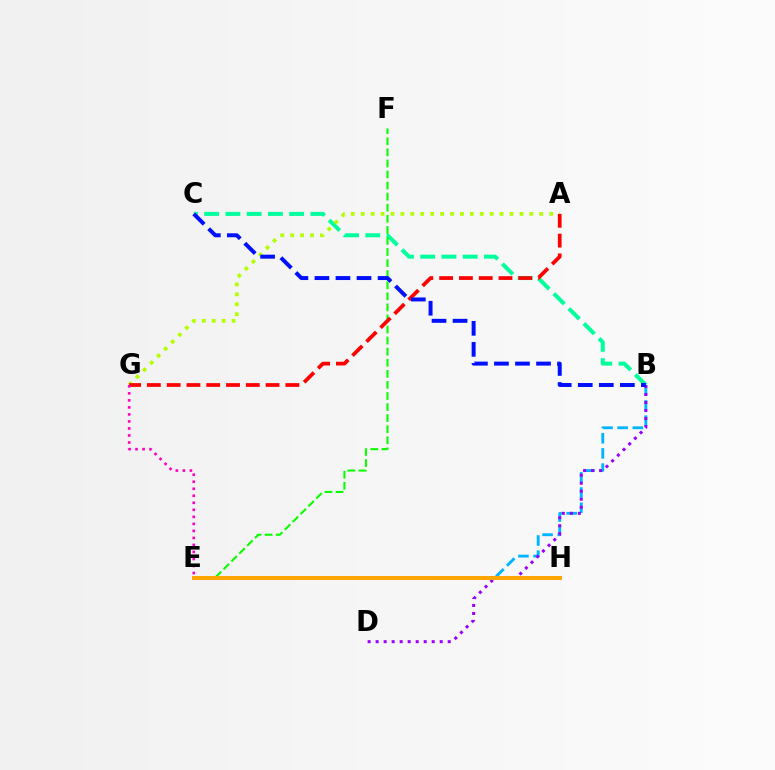{('B', 'E'): [{'color': '#00b5ff', 'line_style': 'dashed', 'thickness': 2.06}], ('B', 'D'): [{'color': '#9b00ff', 'line_style': 'dotted', 'thickness': 2.18}], ('B', 'C'): [{'color': '#00ff9d', 'line_style': 'dashed', 'thickness': 2.89}, {'color': '#0010ff', 'line_style': 'dashed', 'thickness': 2.86}], ('E', 'F'): [{'color': '#08ff00', 'line_style': 'dashed', 'thickness': 1.5}], ('A', 'G'): [{'color': '#b3ff00', 'line_style': 'dotted', 'thickness': 2.7}, {'color': '#ff0000', 'line_style': 'dashed', 'thickness': 2.69}], ('E', 'H'): [{'color': '#ffa500', 'line_style': 'solid', 'thickness': 2.87}], ('E', 'G'): [{'color': '#ff00bd', 'line_style': 'dotted', 'thickness': 1.91}]}